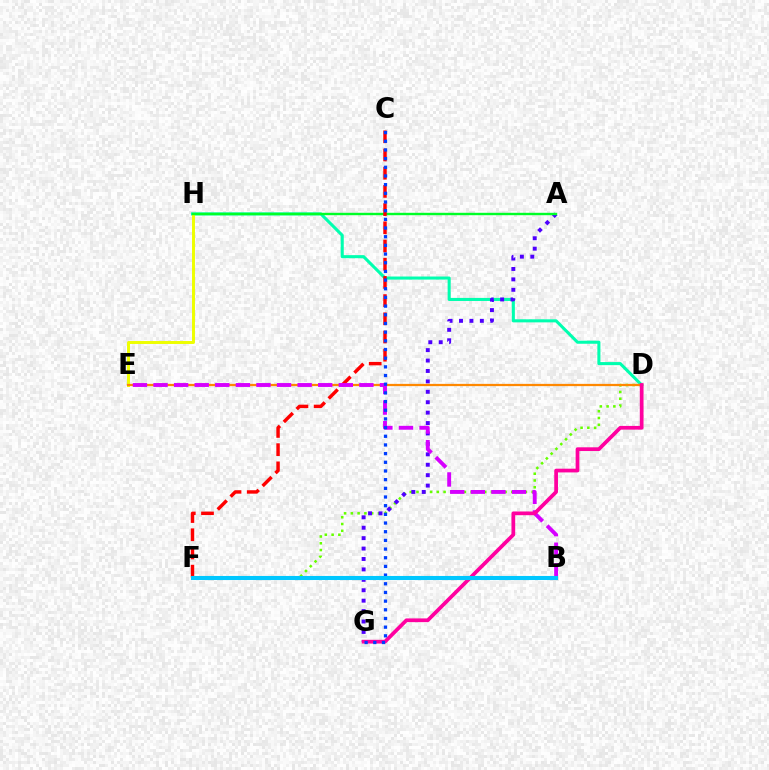{('D', 'F'): [{'color': '#66ff00', 'line_style': 'dotted', 'thickness': 1.84}], ('D', 'H'): [{'color': '#00ffaf', 'line_style': 'solid', 'thickness': 2.21}], ('A', 'G'): [{'color': '#4f00ff', 'line_style': 'dotted', 'thickness': 2.83}], ('E', 'H'): [{'color': '#eeff00', 'line_style': 'solid', 'thickness': 2.12}], ('A', 'H'): [{'color': '#00ff27', 'line_style': 'solid', 'thickness': 1.74}], ('C', 'F'): [{'color': '#ff0000', 'line_style': 'dashed', 'thickness': 2.47}], ('D', 'E'): [{'color': '#ff8800', 'line_style': 'solid', 'thickness': 1.62}], ('B', 'E'): [{'color': '#d600ff', 'line_style': 'dashed', 'thickness': 2.8}], ('D', 'G'): [{'color': '#ff00a0', 'line_style': 'solid', 'thickness': 2.68}], ('C', 'G'): [{'color': '#003fff', 'line_style': 'dotted', 'thickness': 2.36}], ('B', 'F'): [{'color': '#00c7ff', 'line_style': 'solid', 'thickness': 2.93}]}